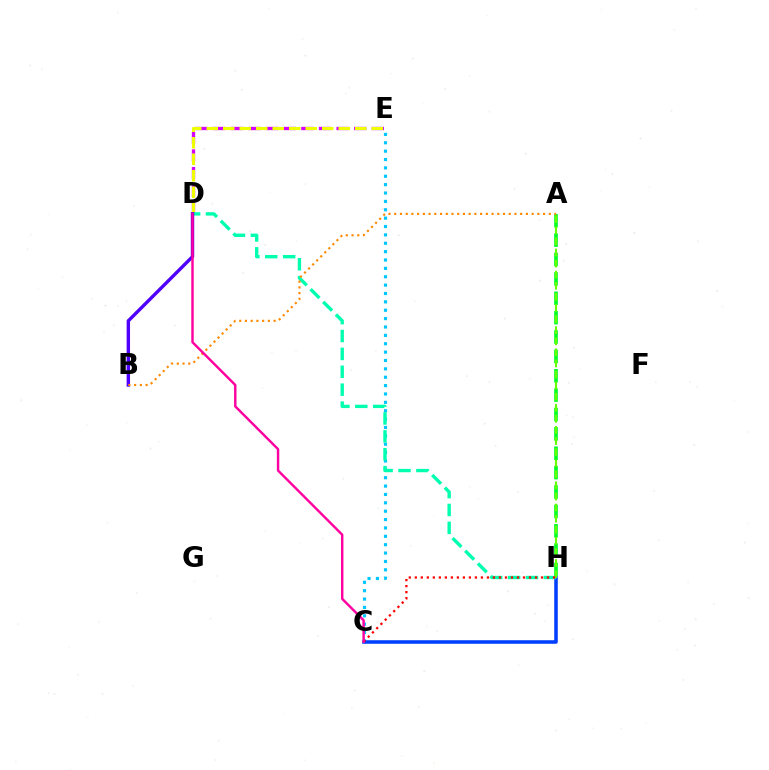{('C', 'E'): [{'color': '#00c7ff', 'line_style': 'dotted', 'thickness': 2.27}], ('D', 'E'): [{'color': '#d600ff', 'line_style': 'dashed', 'thickness': 2.39}, {'color': '#eeff00', 'line_style': 'dashed', 'thickness': 2.24}], ('A', 'H'): [{'color': '#00ff27', 'line_style': 'dashed', 'thickness': 2.63}, {'color': '#66ff00', 'line_style': 'dashed', 'thickness': 1.51}], ('C', 'H'): [{'color': '#003fff', 'line_style': 'solid', 'thickness': 2.56}, {'color': '#ff0000', 'line_style': 'dotted', 'thickness': 1.63}], ('D', 'H'): [{'color': '#00ffaf', 'line_style': 'dashed', 'thickness': 2.43}], ('B', 'D'): [{'color': '#4f00ff', 'line_style': 'solid', 'thickness': 2.44}], ('A', 'B'): [{'color': '#ff8800', 'line_style': 'dotted', 'thickness': 1.56}], ('C', 'D'): [{'color': '#ff00a0', 'line_style': 'solid', 'thickness': 1.75}]}